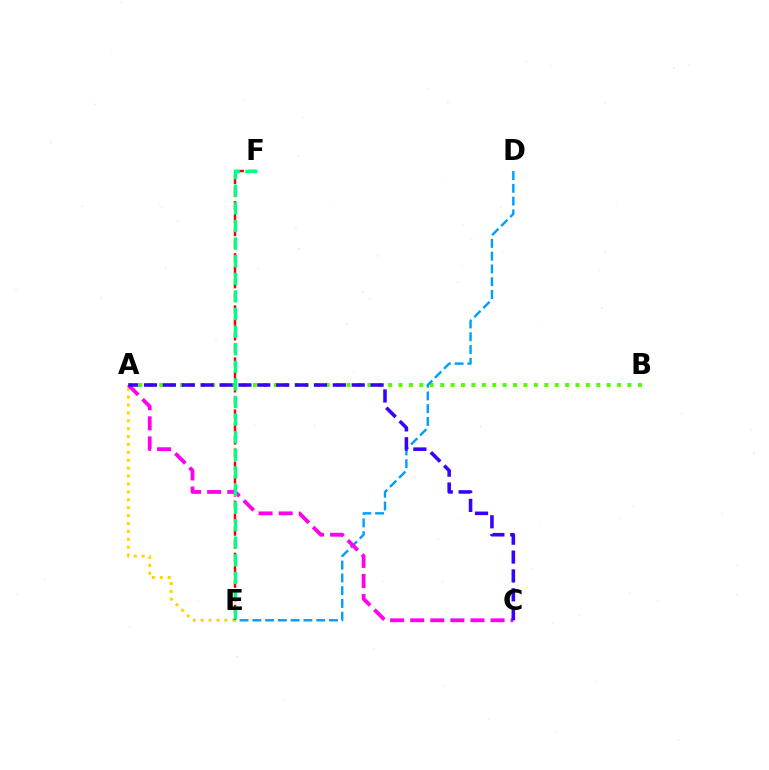{('A', 'E'): [{'color': '#ffd500', 'line_style': 'dotted', 'thickness': 2.15}], ('A', 'B'): [{'color': '#4fff00', 'line_style': 'dotted', 'thickness': 2.83}], ('E', 'F'): [{'color': '#ff0000', 'line_style': 'dashed', 'thickness': 1.77}, {'color': '#00ff86', 'line_style': 'dashed', 'thickness': 2.39}], ('D', 'E'): [{'color': '#009eff', 'line_style': 'dashed', 'thickness': 1.74}], ('A', 'C'): [{'color': '#ff00ed', 'line_style': 'dashed', 'thickness': 2.73}, {'color': '#3700ff', 'line_style': 'dashed', 'thickness': 2.57}]}